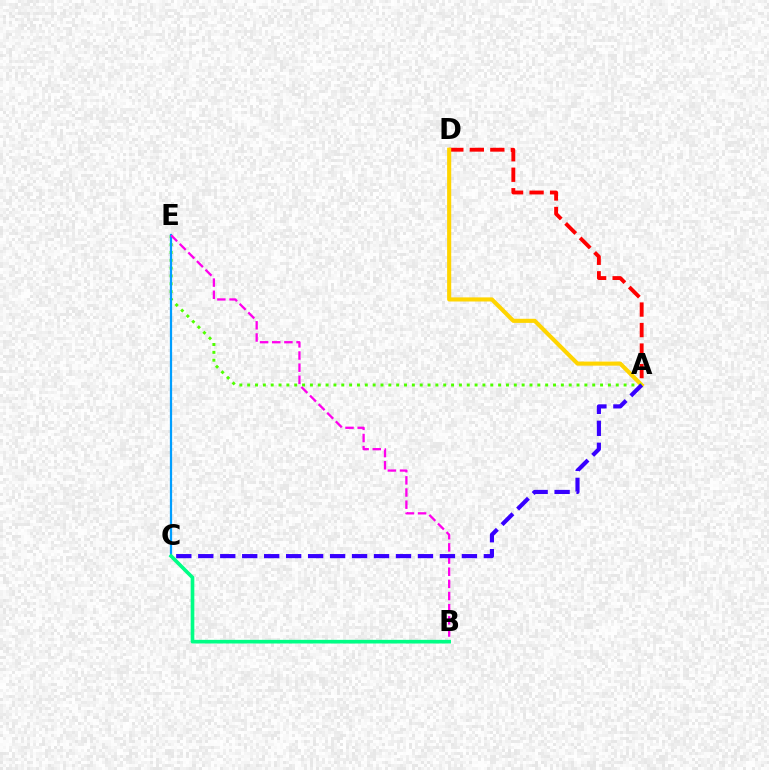{('A', 'D'): [{'color': '#ff0000', 'line_style': 'dashed', 'thickness': 2.79}, {'color': '#ffd500', 'line_style': 'solid', 'thickness': 2.96}], ('A', 'E'): [{'color': '#4fff00', 'line_style': 'dotted', 'thickness': 2.13}], ('C', 'E'): [{'color': '#009eff', 'line_style': 'solid', 'thickness': 1.61}], ('B', 'E'): [{'color': '#ff00ed', 'line_style': 'dashed', 'thickness': 1.65}], ('B', 'C'): [{'color': '#00ff86', 'line_style': 'solid', 'thickness': 2.63}], ('A', 'C'): [{'color': '#3700ff', 'line_style': 'dashed', 'thickness': 2.98}]}